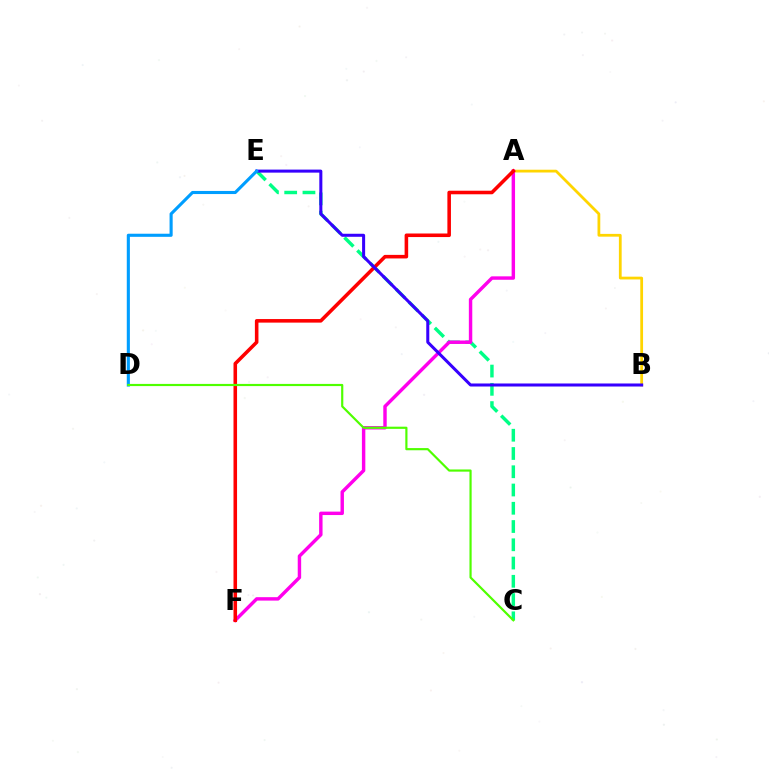{('C', 'E'): [{'color': '#00ff86', 'line_style': 'dashed', 'thickness': 2.48}], ('A', 'B'): [{'color': '#ffd500', 'line_style': 'solid', 'thickness': 2.0}], ('A', 'F'): [{'color': '#ff00ed', 'line_style': 'solid', 'thickness': 2.47}, {'color': '#ff0000', 'line_style': 'solid', 'thickness': 2.57}], ('B', 'E'): [{'color': '#3700ff', 'line_style': 'solid', 'thickness': 2.18}], ('D', 'E'): [{'color': '#009eff', 'line_style': 'solid', 'thickness': 2.23}], ('C', 'D'): [{'color': '#4fff00', 'line_style': 'solid', 'thickness': 1.57}]}